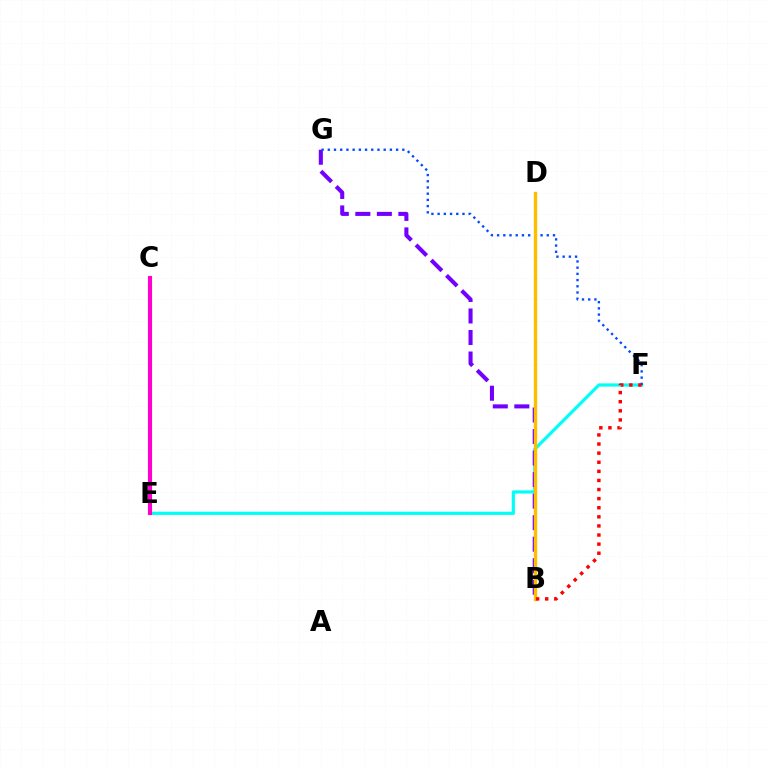{('B', 'D'): [{'color': '#00ff39', 'line_style': 'dotted', 'thickness': 2.1}, {'color': '#ffbd00', 'line_style': 'solid', 'thickness': 2.42}], ('C', 'E'): [{'color': '#84ff00', 'line_style': 'dashed', 'thickness': 1.86}, {'color': '#ff00cf', 'line_style': 'solid', 'thickness': 2.96}], ('E', 'F'): [{'color': '#00fff6', 'line_style': 'solid', 'thickness': 2.29}], ('B', 'G'): [{'color': '#7200ff', 'line_style': 'dashed', 'thickness': 2.92}], ('F', 'G'): [{'color': '#004bff', 'line_style': 'dotted', 'thickness': 1.69}], ('B', 'F'): [{'color': '#ff0000', 'line_style': 'dotted', 'thickness': 2.47}]}